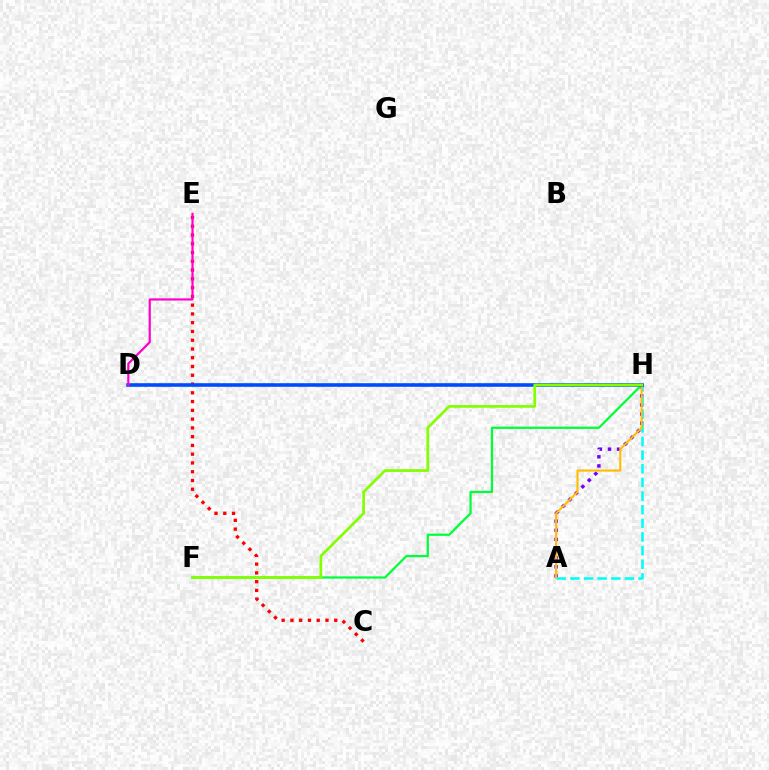{('A', 'H'): [{'color': '#7200ff', 'line_style': 'dotted', 'thickness': 2.48}, {'color': '#00fff6', 'line_style': 'dashed', 'thickness': 1.85}, {'color': '#ffbd00', 'line_style': 'solid', 'thickness': 1.52}], ('F', 'H'): [{'color': '#00ff39', 'line_style': 'solid', 'thickness': 1.62}, {'color': '#84ff00', 'line_style': 'solid', 'thickness': 1.97}], ('C', 'E'): [{'color': '#ff0000', 'line_style': 'dotted', 'thickness': 2.38}], ('D', 'H'): [{'color': '#004bff', 'line_style': 'solid', 'thickness': 2.59}], ('D', 'E'): [{'color': '#ff00cf', 'line_style': 'solid', 'thickness': 1.58}]}